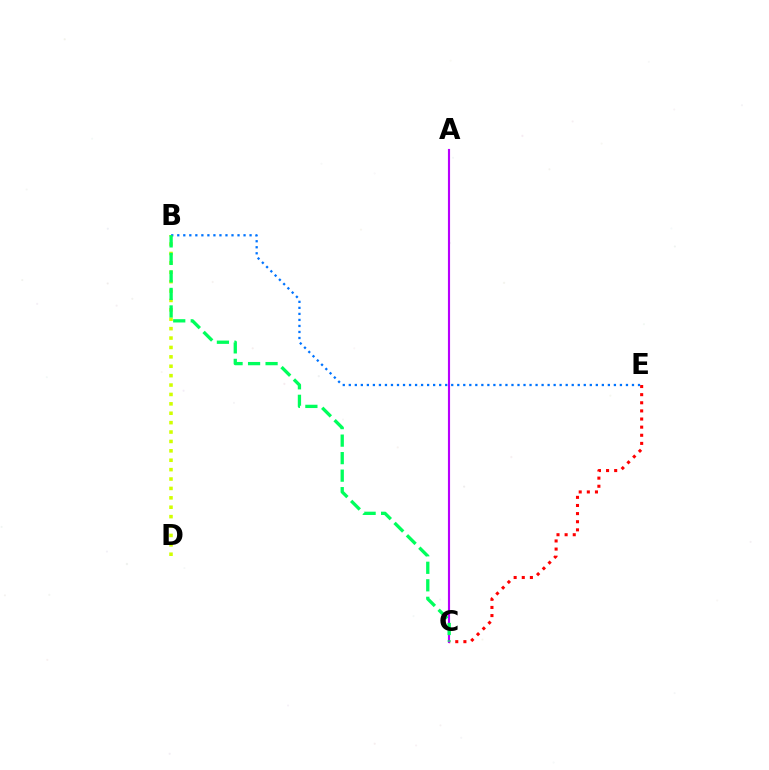{('C', 'E'): [{'color': '#ff0000', 'line_style': 'dotted', 'thickness': 2.21}], ('B', 'D'): [{'color': '#d1ff00', 'line_style': 'dotted', 'thickness': 2.55}], ('B', 'E'): [{'color': '#0074ff', 'line_style': 'dotted', 'thickness': 1.64}], ('A', 'C'): [{'color': '#b900ff', 'line_style': 'solid', 'thickness': 1.54}], ('B', 'C'): [{'color': '#00ff5c', 'line_style': 'dashed', 'thickness': 2.38}]}